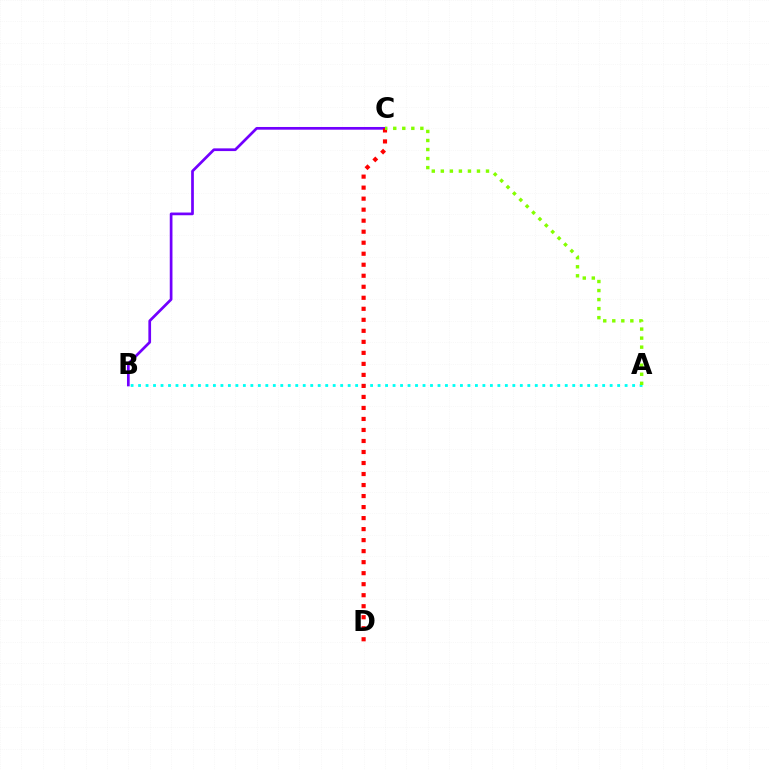{('B', 'C'): [{'color': '#7200ff', 'line_style': 'solid', 'thickness': 1.95}], ('A', 'B'): [{'color': '#00fff6', 'line_style': 'dotted', 'thickness': 2.03}], ('C', 'D'): [{'color': '#ff0000', 'line_style': 'dotted', 'thickness': 2.99}], ('A', 'C'): [{'color': '#84ff00', 'line_style': 'dotted', 'thickness': 2.45}]}